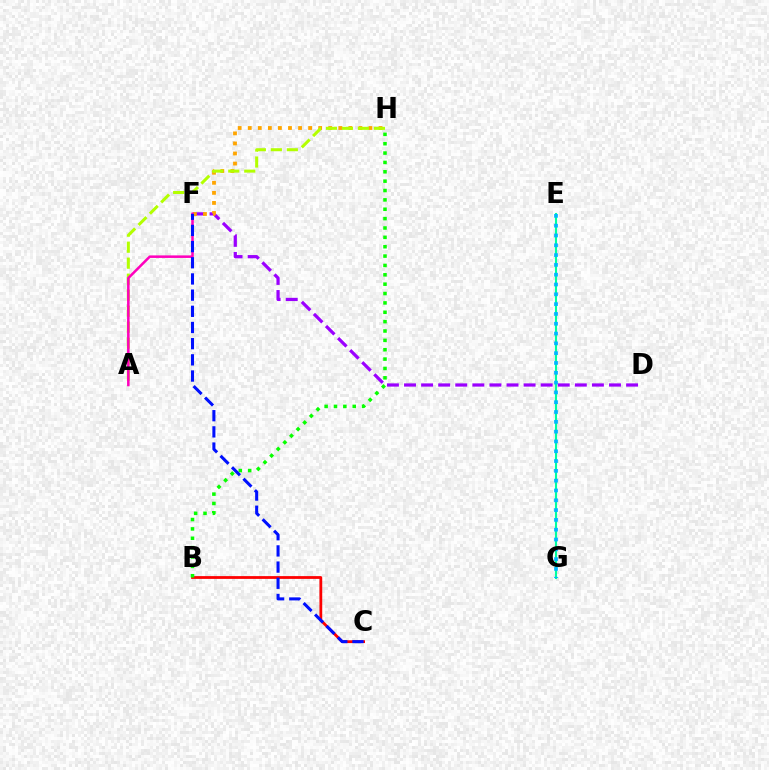{('B', 'C'): [{'color': '#ff0000', 'line_style': 'solid', 'thickness': 2.0}], ('E', 'G'): [{'color': '#00ff9d', 'line_style': 'solid', 'thickness': 1.51}, {'color': '#00b5ff', 'line_style': 'dotted', 'thickness': 2.66}], ('D', 'F'): [{'color': '#9b00ff', 'line_style': 'dashed', 'thickness': 2.32}], ('F', 'H'): [{'color': '#ffa500', 'line_style': 'dotted', 'thickness': 2.73}], ('A', 'H'): [{'color': '#b3ff00', 'line_style': 'dashed', 'thickness': 2.17}], ('A', 'F'): [{'color': '#ff00bd', 'line_style': 'solid', 'thickness': 1.83}], ('B', 'H'): [{'color': '#08ff00', 'line_style': 'dotted', 'thickness': 2.54}], ('C', 'F'): [{'color': '#0010ff', 'line_style': 'dashed', 'thickness': 2.2}]}